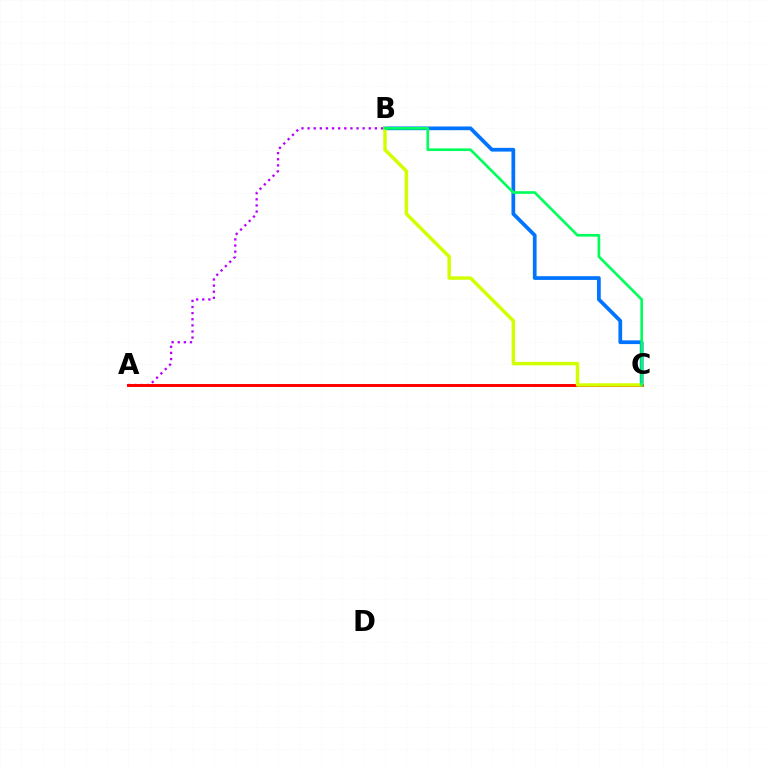{('A', 'B'): [{'color': '#b900ff', 'line_style': 'dotted', 'thickness': 1.66}], ('B', 'C'): [{'color': '#0074ff', 'line_style': 'solid', 'thickness': 2.68}, {'color': '#d1ff00', 'line_style': 'solid', 'thickness': 2.49}, {'color': '#00ff5c', 'line_style': 'solid', 'thickness': 1.92}], ('A', 'C'): [{'color': '#ff0000', 'line_style': 'solid', 'thickness': 2.13}]}